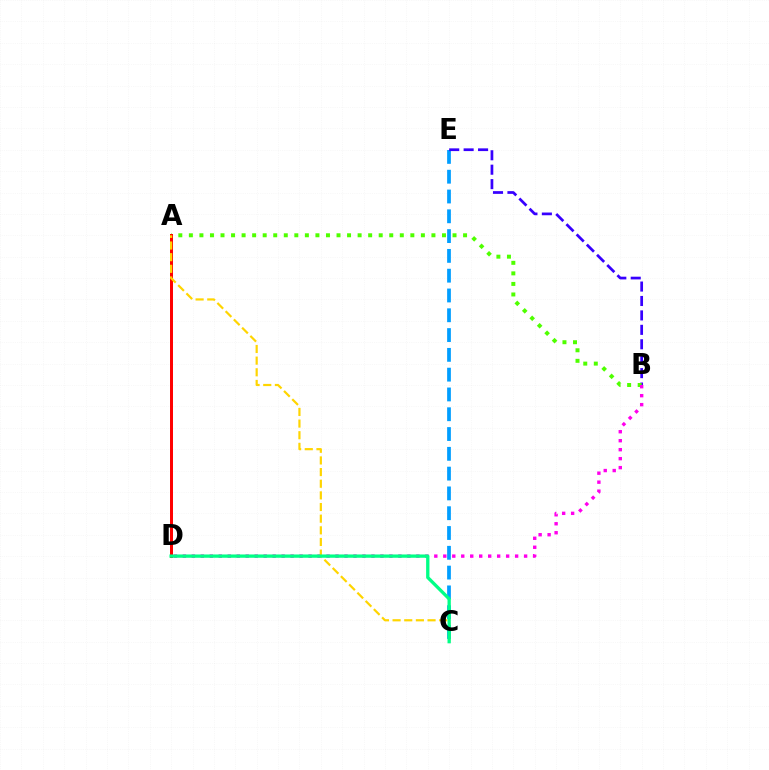{('C', 'E'): [{'color': '#009eff', 'line_style': 'dashed', 'thickness': 2.69}], ('B', 'E'): [{'color': '#3700ff', 'line_style': 'dashed', 'thickness': 1.96}], ('A', 'B'): [{'color': '#4fff00', 'line_style': 'dotted', 'thickness': 2.87}], ('B', 'D'): [{'color': '#ff00ed', 'line_style': 'dotted', 'thickness': 2.44}], ('A', 'D'): [{'color': '#ff0000', 'line_style': 'solid', 'thickness': 2.15}], ('A', 'C'): [{'color': '#ffd500', 'line_style': 'dashed', 'thickness': 1.58}], ('C', 'D'): [{'color': '#00ff86', 'line_style': 'solid', 'thickness': 2.38}]}